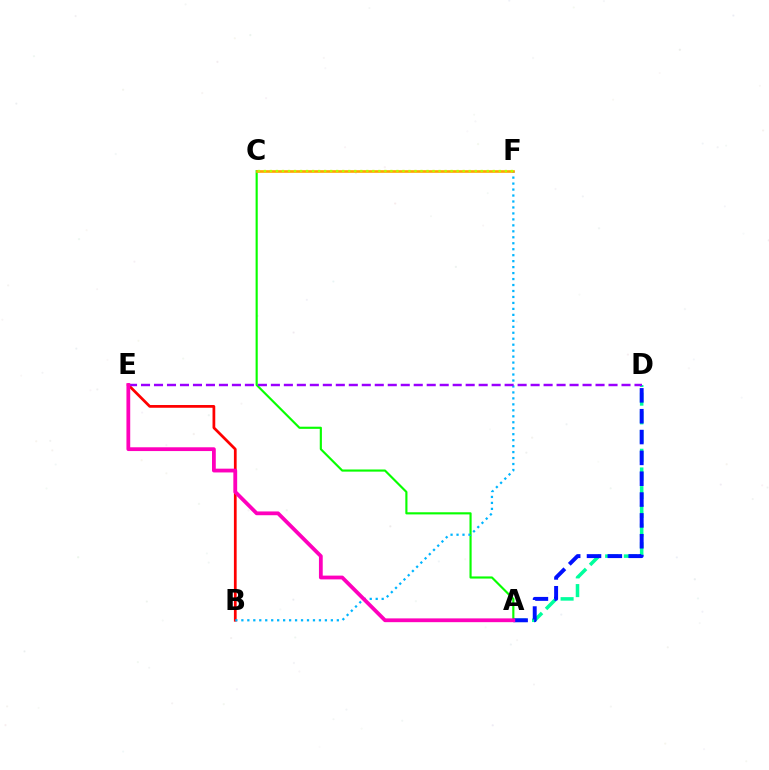{('A', 'D'): [{'color': '#00ff9d', 'line_style': 'dashed', 'thickness': 2.54}, {'color': '#0010ff', 'line_style': 'dashed', 'thickness': 2.83}], ('B', 'E'): [{'color': '#ff0000', 'line_style': 'solid', 'thickness': 1.97}], ('A', 'C'): [{'color': '#08ff00', 'line_style': 'solid', 'thickness': 1.54}], ('B', 'F'): [{'color': '#00b5ff', 'line_style': 'dotted', 'thickness': 1.62}], ('C', 'F'): [{'color': '#ffa500', 'line_style': 'solid', 'thickness': 1.91}, {'color': '#b3ff00', 'line_style': 'dotted', 'thickness': 1.64}], ('D', 'E'): [{'color': '#9b00ff', 'line_style': 'dashed', 'thickness': 1.76}], ('A', 'E'): [{'color': '#ff00bd', 'line_style': 'solid', 'thickness': 2.72}]}